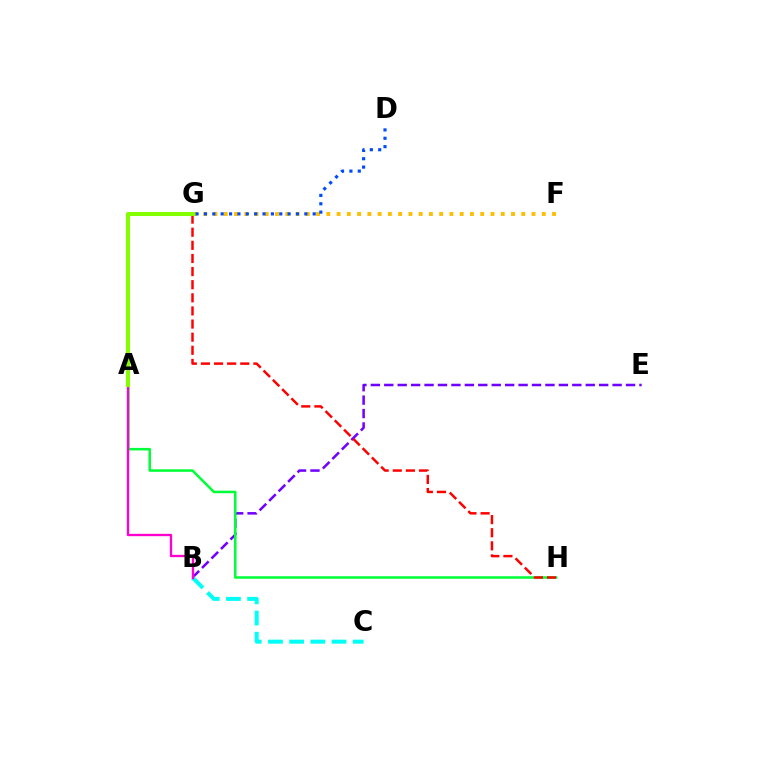{('B', 'E'): [{'color': '#7200ff', 'line_style': 'dashed', 'thickness': 1.82}], ('F', 'G'): [{'color': '#ffbd00', 'line_style': 'dotted', 'thickness': 2.79}], ('B', 'C'): [{'color': '#00fff6', 'line_style': 'dashed', 'thickness': 2.88}], ('A', 'H'): [{'color': '#00ff39', 'line_style': 'solid', 'thickness': 1.83}], ('G', 'H'): [{'color': '#ff0000', 'line_style': 'dashed', 'thickness': 1.78}], ('A', 'B'): [{'color': '#ff00cf', 'line_style': 'solid', 'thickness': 1.68}], ('A', 'G'): [{'color': '#84ff00', 'line_style': 'solid', 'thickness': 2.93}], ('D', 'G'): [{'color': '#004bff', 'line_style': 'dotted', 'thickness': 2.27}]}